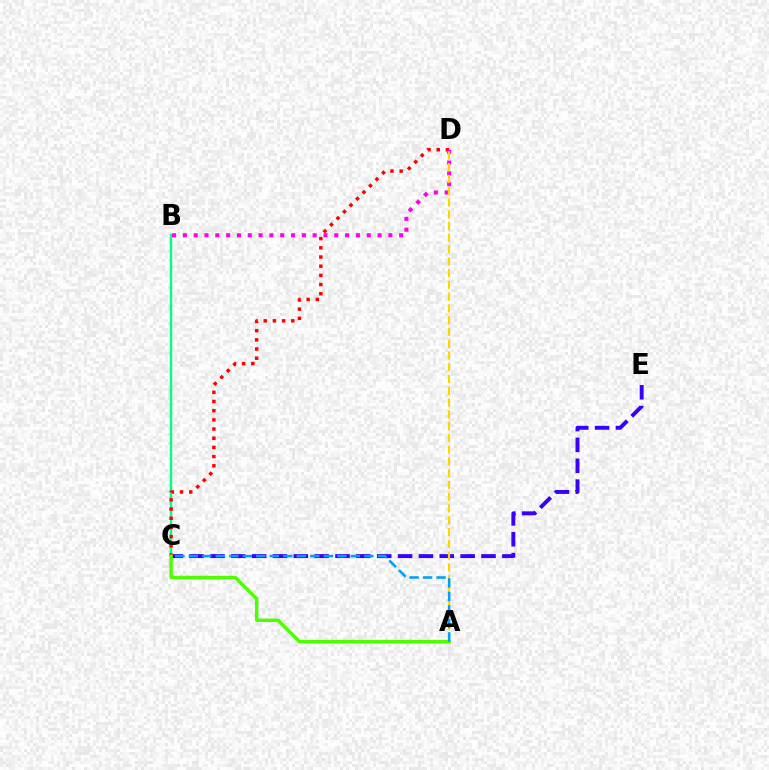{('B', 'C'): [{'color': '#00ff86', 'line_style': 'solid', 'thickness': 1.73}], ('C', 'E'): [{'color': '#3700ff', 'line_style': 'dashed', 'thickness': 2.83}], ('C', 'D'): [{'color': '#ff0000', 'line_style': 'dotted', 'thickness': 2.5}], ('B', 'D'): [{'color': '#ff00ed', 'line_style': 'dotted', 'thickness': 2.94}], ('A', 'D'): [{'color': '#ffd500', 'line_style': 'dashed', 'thickness': 1.6}], ('A', 'C'): [{'color': '#4fff00', 'line_style': 'solid', 'thickness': 2.48}, {'color': '#009eff', 'line_style': 'dashed', 'thickness': 1.84}]}